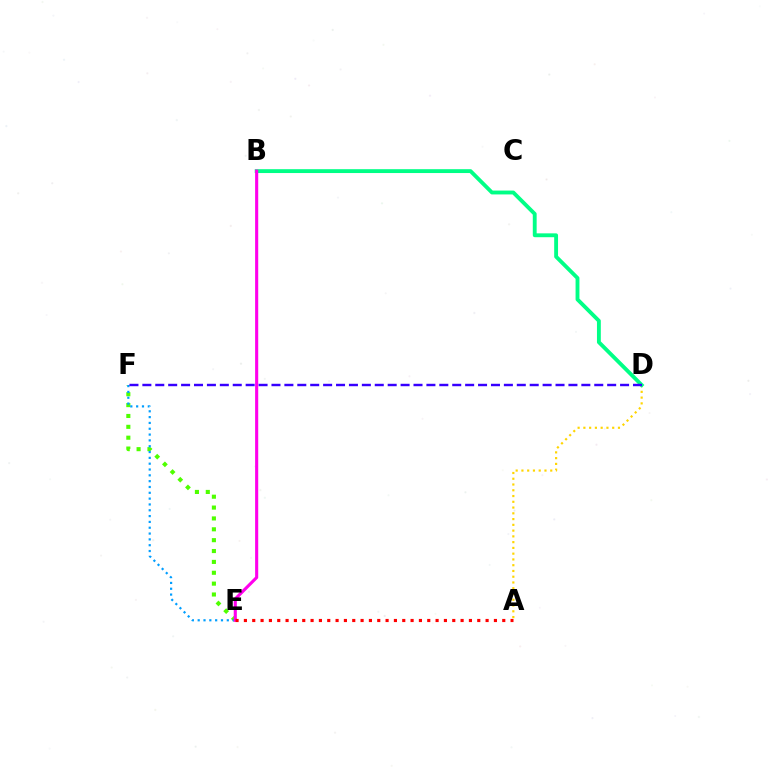{('E', 'F'): [{'color': '#4fff00', 'line_style': 'dotted', 'thickness': 2.95}, {'color': '#009eff', 'line_style': 'dotted', 'thickness': 1.58}], ('A', 'D'): [{'color': '#ffd500', 'line_style': 'dotted', 'thickness': 1.57}], ('B', 'D'): [{'color': '#00ff86', 'line_style': 'solid', 'thickness': 2.78}], ('B', 'E'): [{'color': '#ff00ed', 'line_style': 'solid', 'thickness': 2.24}], ('D', 'F'): [{'color': '#3700ff', 'line_style': 'dashed', 'thickness': 1.75}], ('A', 'E'): [{'color': '#ff0000', 'line_style': 'dotted', 'thickness': 2.26}]}